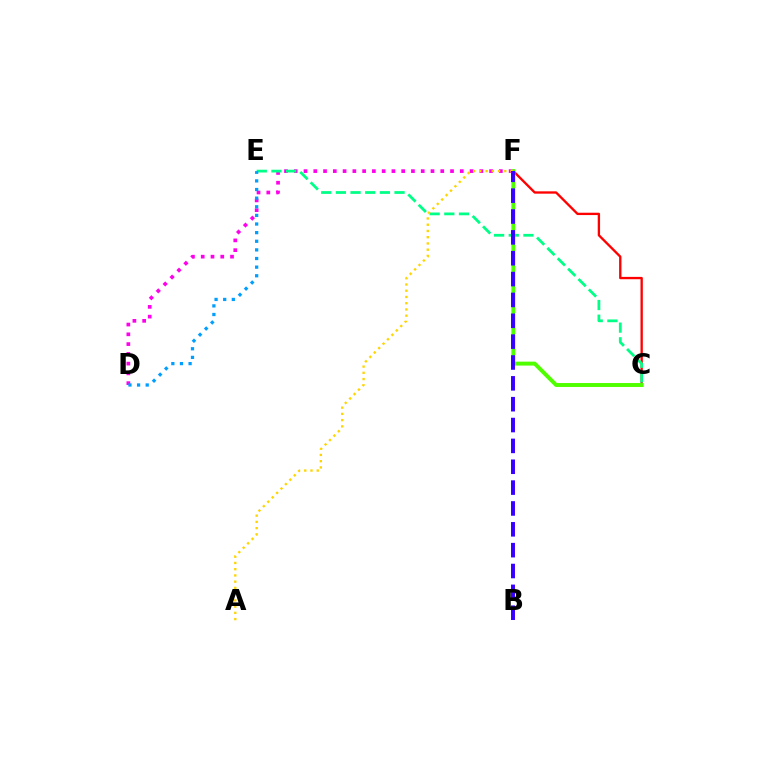{('D', 'F'): [{'color': '#ff00ed', 'line_style': 'dotted', 'thickness': 2.65}], ('C', 'F'): [{'color': '#ff0000', 'line_style': 'solid', 'thickness': 1.68}, {'color': '#4fff00', 'line_style': 'solid', 'thickness': 2.84}], ('C', 'E'): [{'color': '#00ff86', 'line_style': 'dashed', 'thickness': 1.99}], ('A', 'F'): [{'color': '#ffd500', 'line_style': 'dotted', 'thickness': 1.7}], ('D', 'E'): [{'color': '#009eff', 'line_style': 'dotted', 'thickness': 2.34}], ('B', 'F'): [{'color': '#3700ff', 'line_style': 'dashed', 'thickness': 2.83}]}